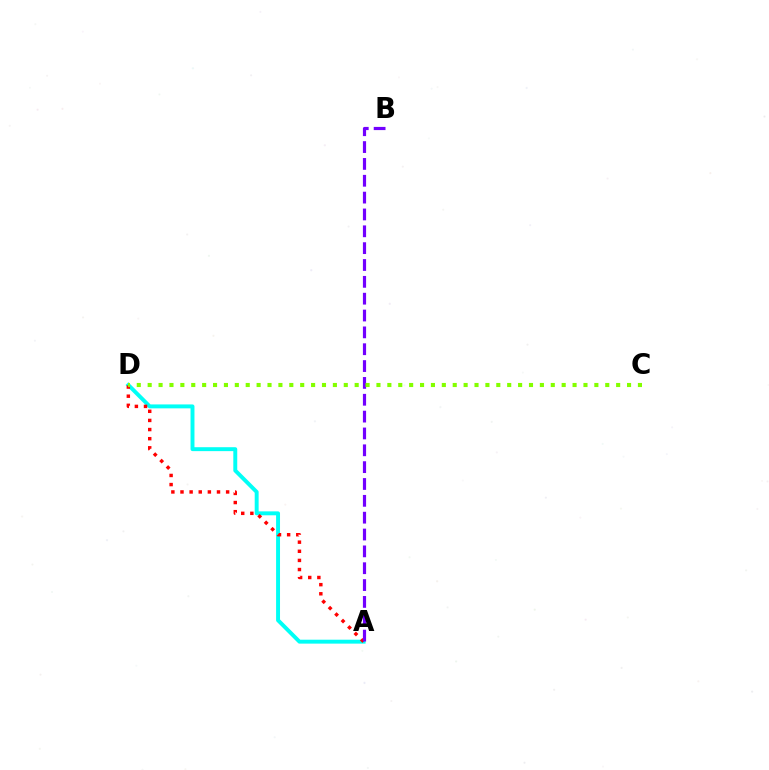{('A', 'D'): [{'color': '#00fff6', 'line_style': 'solid', 'thickness': 2.83}, {'color': '#ff0000', 'line_style': 'dotted', 'thickness': 2.48}], ('A', 'B'): [{'color': '#7200ff', 'line_style': 'dashed', 'thickness': 2.29}], ('C', 'D'): [{'color': '#84ff00', 'line_style': 'dotted', 'thickness': 2.96}]}